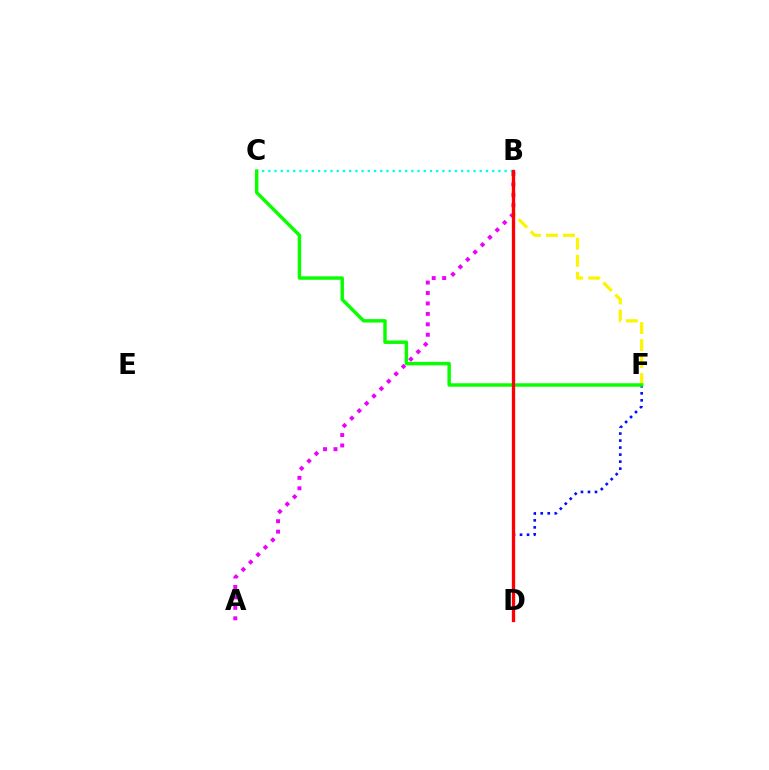{('A', 'B'): [{'color': '#ee00ff', 'line_style': 'dotted', 'thickness': 2.84}], ('B', 'F'): [{'color': '#fcf500', 'line_style': 'dashed', 'thickness': 2.31}], ('B', 'C'): [{'color': '#00fff6', 'line_style': 'dotted', 'thickness': 1.69}], ('D', 'F'): [{'color': '#0010ff', 'line_style': 'dotted', 'thickness': 1.91}], ('C', 'F'): [{'color': '#08ff00', 'line_style': 'solid', 'thickness': 2.48}], ('B', 'D'): [{'color': '#ff0000', 'line_style': 'solid', 'thickness': 2.37}]}